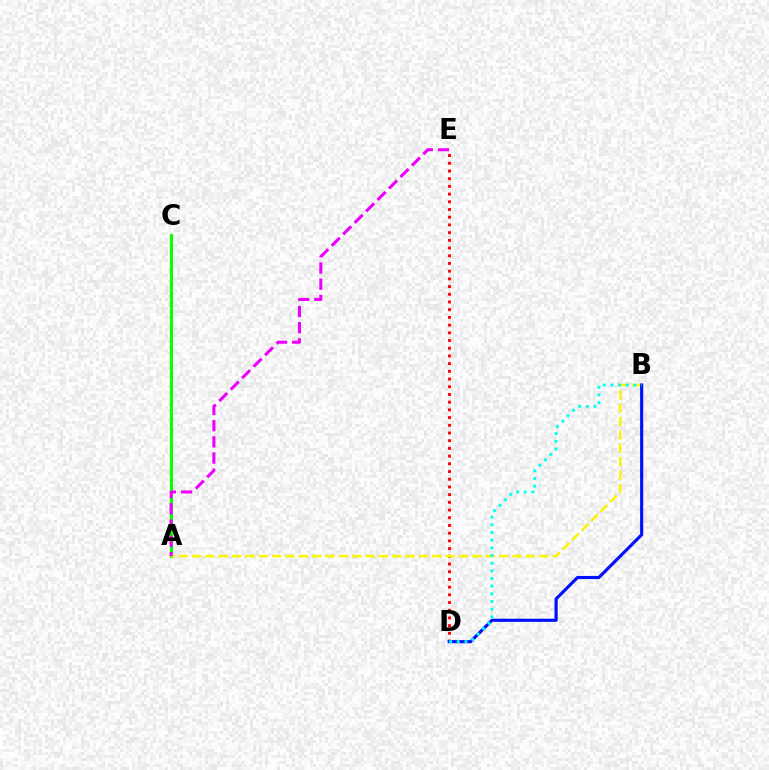{('A', 'C'): [{'color': '#08ff00', 'line_style': 'solid', 'thickness': 2.26}], ('D', 'E'): [{'color': '#ff0000', 'line_style': 'dotted', 'thickness': 2.09}], ('A', 'B'): [{'color': '#fcf500', 'line_style': 'dashed', 'thickness': 1.81}], ('A', 'E'): [{'color': '#ee00ff', 'line_style': 'dashed', 'thickness': 2.2}], ('B', 'D'): [{'color': '#0010ff', 'line_style': 'solid', 'thickness': 2.26}, {'color': '#00fff6', 'line_style': 'dotted', 'thickness': 2.08}]}